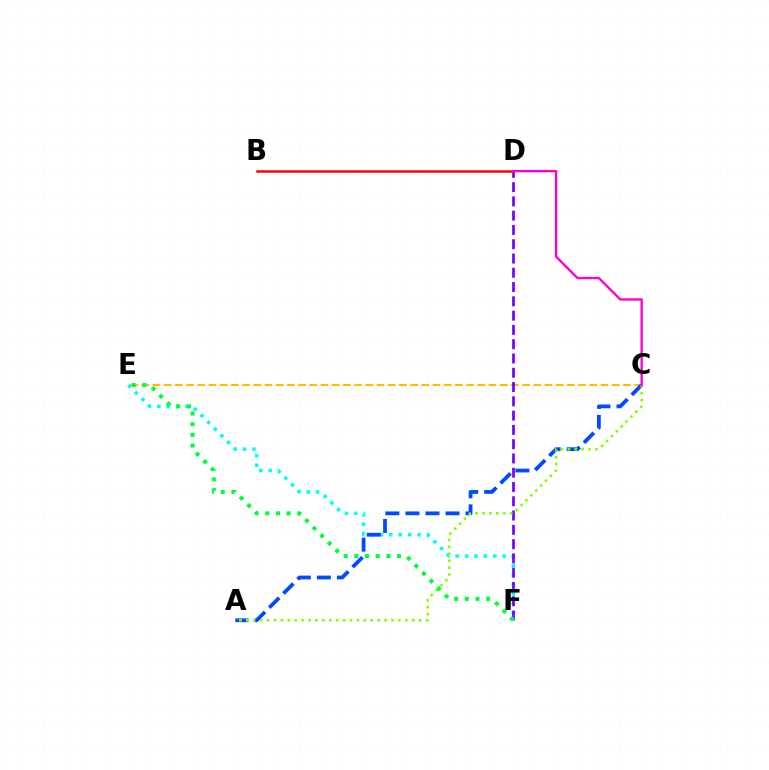{('C', 'E'): [{'color': '#ffbd00', 'line_style': 'dashed', 'thickness': 1.52}], ('E', 'F'): [{'color': '#00fff6', 'line_style': 'dotted', 'thickness': 2.55}, {'color': '#00ff39', 'line_style': 'dotted', 'thickness': 2.9}], ('A', 'C'): [{'color': '#004bff', 'line_style': 'dashed', 'thickness': 2.72}, {'color': '#84ff00', 'line_style': 'dotted', 'thickness': 1.88}], ('D', 'F'): [{'color': '#7200ff', 'line_style': 'dashed', 'thickness': 1.94}], ('B', 'D'): [{'color': '#ff0000', 'line_style': 'solid', 'thickness': 1.8}], ('C', 'D'): [{'color': '#ff00cf', 'line_style': 'solid', 'thickness': 1.69}]}